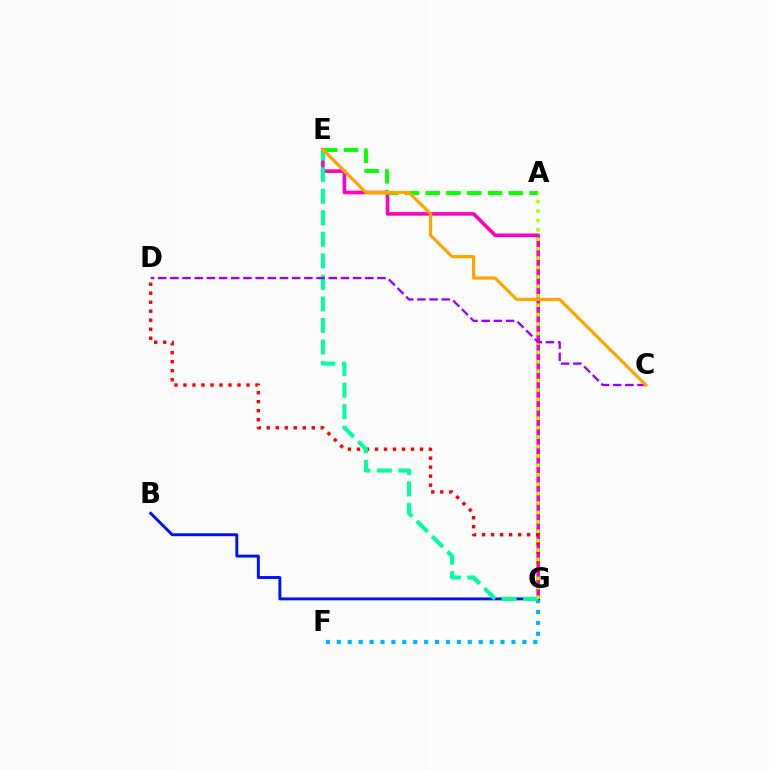{('E', 'G'): [{'color': '#ff00bd', 'line_style': 'solid', 'thickness': 2.58}, {'color': '#00ff9d', 'line_style': 'dashed', 'thickness': 2.93}], ('F', 'G'): [{'color': '#00b5ff', 'line_style': 'dotted', 'thickness': 2.97}], ('A', 'E'): [{'color': '#08ff00', 'line_style': 'dashed', 'thickness': 2.82}], ('B', 'G'): [{'color': '#0010ff', 'line_style': 'solid', 'thickness': 2.1}], ('D', 'G'): [{'color': '#ff0000', 'line_style': 'dotted', 'thickness': 2.45}], ('A', 'G'): [{'color': '#b3ff00', 'line_style': 'dotted', 'thickness': 2.56}], ('C', 'D'): [{'color': '#9b00ff', 'line_style': 'dashed', 'thickness': 1.66}], ('C', 'E'): [{'color': '#ffa500', 'line_style': 'solid', 'thickness': 2.29}]}